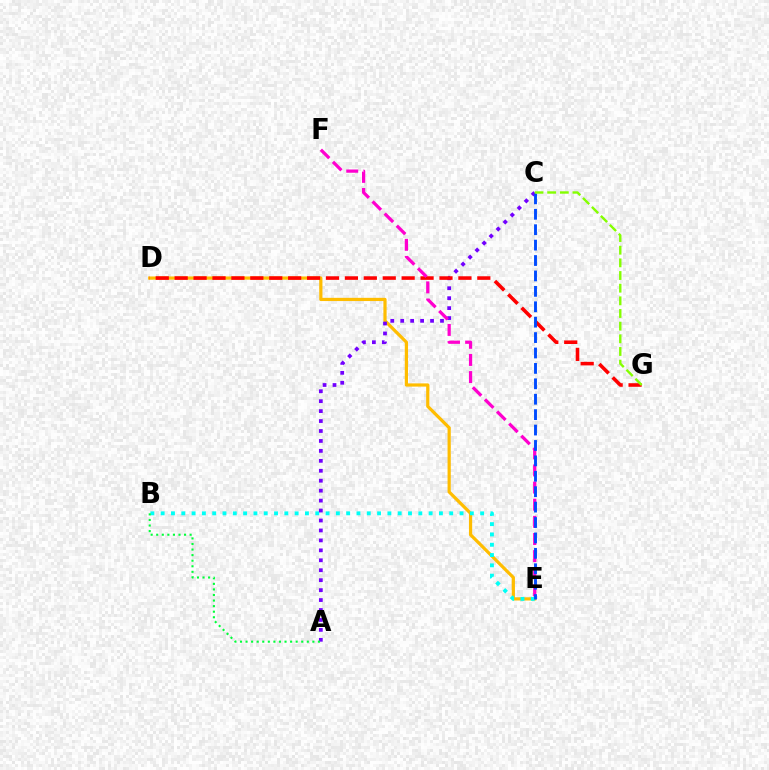{('D', 'E'): [{'color': '#ffbd00', 'line_style': 'solid', 'thickness': 2.31}], ('B', 'E'): [{'color': '#00fff6', 'line_style': 'dotted', 'thickness': 2.8}], ('A', 'C'): [{'color': '#7200ff', 'line_style': 'dotted', 'thickness': 2.7}], ('D', 'G'): [{'color': '#ff0000', 'line_style': 'dashed', 'thickness': 2.57}], ('E', 'F'): [{'color': '#ff00cf', 'line_style': 'dashed', 'thickness': 2.33}], ('C', 'E'): [{'color': '#004bff', 'line_style': 'dashed', 'thickness': 2.09}], ('A', 'B'): [{'color': '#00ff39', 'line_style': 'dotted', 'thickness': 1.51}], ('C', 'G'): [{'color': '#84ff00', 'line_style': 'dashed', 'thickness': 1.72}]}